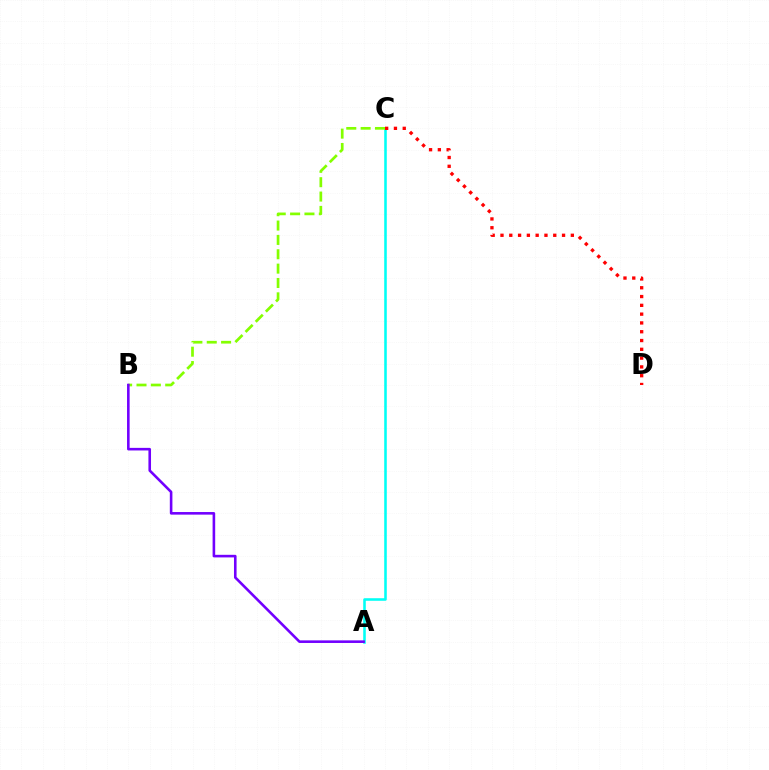{('A', 'C'): [{'color': '#00fff6', 'line_style': 'solid', 'thickness': 1.85}], ('C', 'D'): [{'color': '#ff0000', 'line_style': 'dotted', 'thickness': 2.39}], ('B', 'C'): [{'color': '#84ff00', 'line_style': 'dashed', 'thickness': 1.95}], ('A', 'B'): [{'color': '#7200ff', 'line_style': 'solid', 'thickness': 1.87}]}